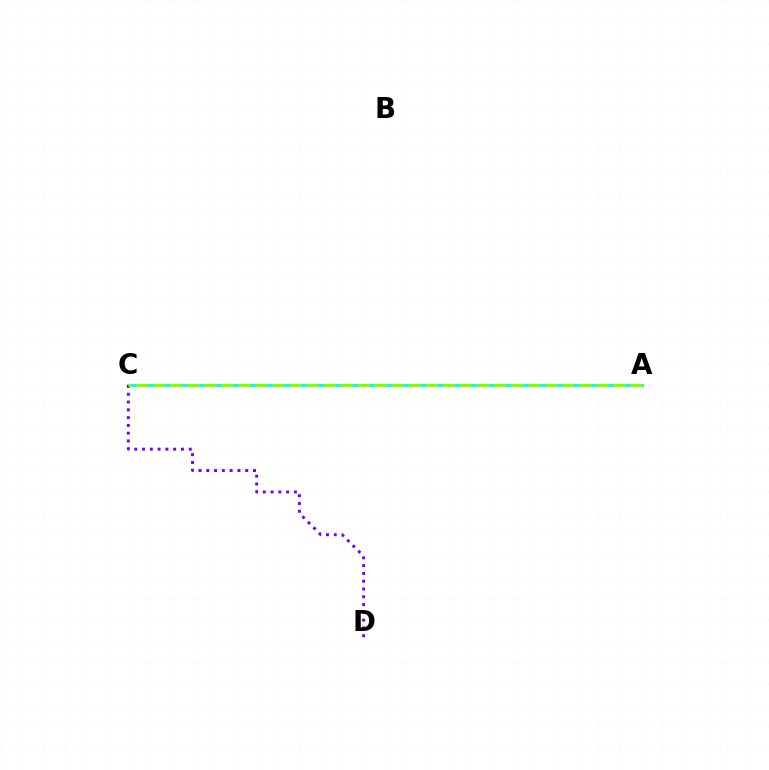{('A', 'C'): [{'color': '#ff0000', 'line_style': 'dashed', 'thickness': 2.13}, {'color': '#00fff6', 'line_style': 'solid', 'thickness': 2.21}, {'color': '#84ff00', 'line_style': 'dashed', 'thickness': 2.32}], ('C', 'D'): [{'color': '#7200ff', 'line_style': 'dotted', 'thickness': 2.12}]}